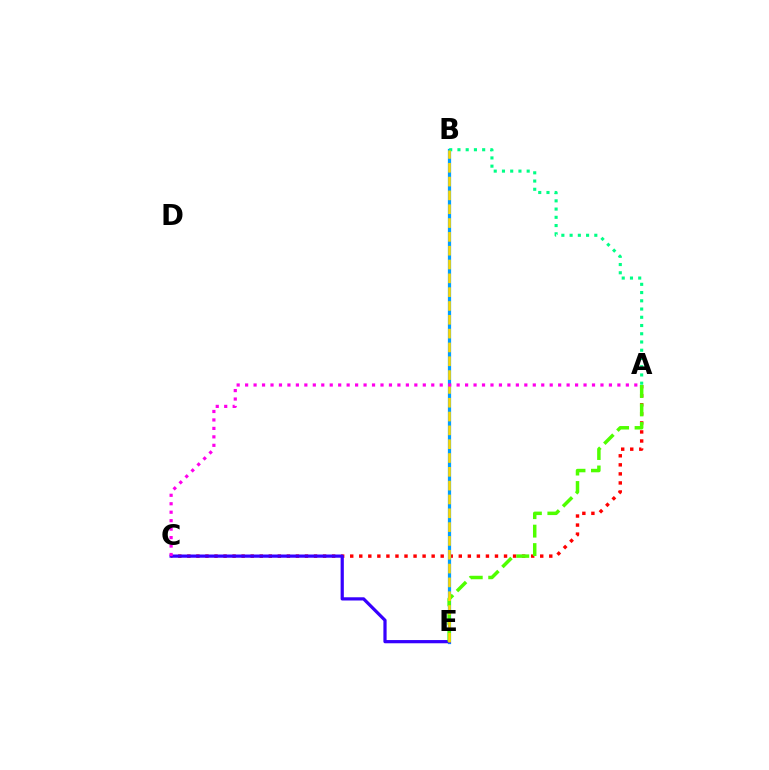{('A', 'C'): [{'color': '#ff0000', 'line_style': 'dotted', 'thickness': 2.46}, {'color': '#ff00ed', 'line_style': 'dotted', 'thickness': 2.3}], ('B', 'E'): [{'color': '#009eff', 'line_style': 'solid', 'thickness': 2.33}, {'color': '#ffd500', 'line_style': 'dashed', 'thickness': 1.88}], ('C', 'E'): [{'color': '#3700ff', 'line_style': 'solid', 'thickness': 2.32}], ('A', 'B'): [{'color': '#00ff86', 'line_style': 'dotted', 'thickness': 2.24}], ('A', 'E'): [{'color': '#4fff00', 'line_style': 'dashed', 'thickness': 2.51}]}